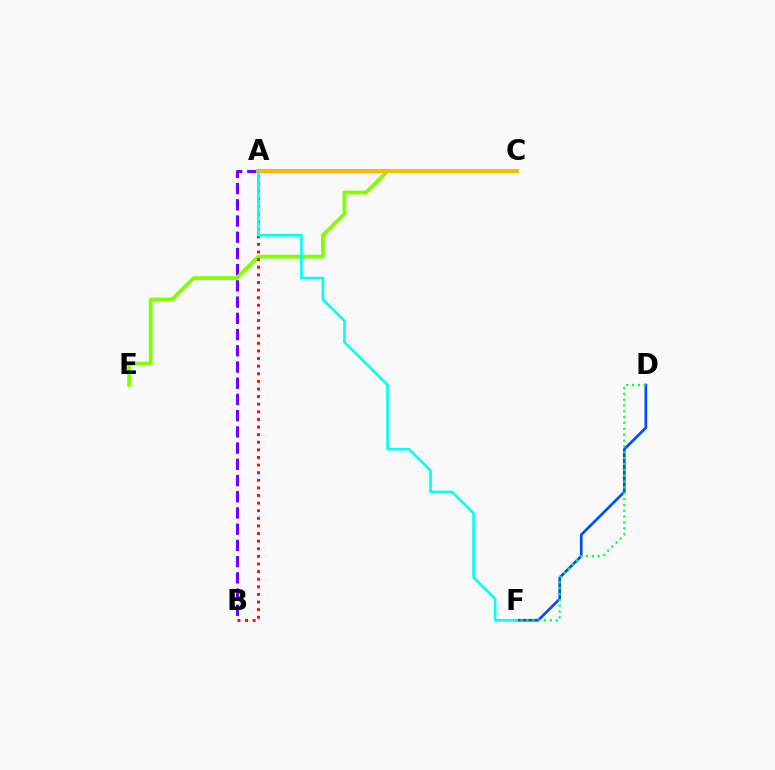{('D', 'F'): [{'color': '#004bff', 'line_style': 'solid', 'thickness': 1.92}, {'color': '#00ff39', 'line_style': 'dotted', 'thickness': 1.59}], ('A', 'C'): [{'color': '#ff00cf', 'line_style': 'solid', 'thickness': 2.85}, {'color': '#ffbd00', 'line_style': 'solid', 'thickness': 2.74}], ('A', 'B'): [{'color': '#7200ff', 'line_style': 'dashed', 'thickness': 2.2}, {'color': '#ff0000', 'line_style': 'dotted', 'thickness': 2.07}], ('C', 'E'): [{'color': '#84ff00', 'line_style': 'solid', 'thickness': 2.75}], ('A', 'F'): [{'color': '#00fff6', 'line_style': 'solid', 'thickness': 1.89}]}